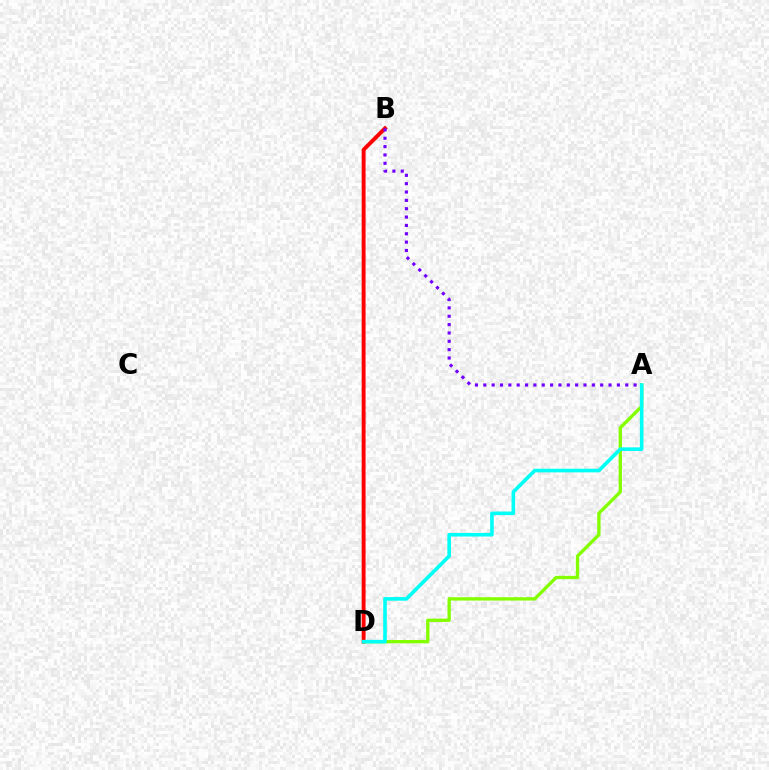{('B', 'D'): [{'color': '#ff0000', 'line_style': 'solid', 'thickness': 2.81}], ('A', 'B'): [{'color': '#7200ff', 'line_style': 'dotted', 'thickness': 2.27}], ('A', 'D'): [{'color': '#84ff00', 'line_style': 'solid', 'thickness': 2.4}, {'color': '#00fff6', 'line_style': 'solid', 'thickness': 2.6}]}